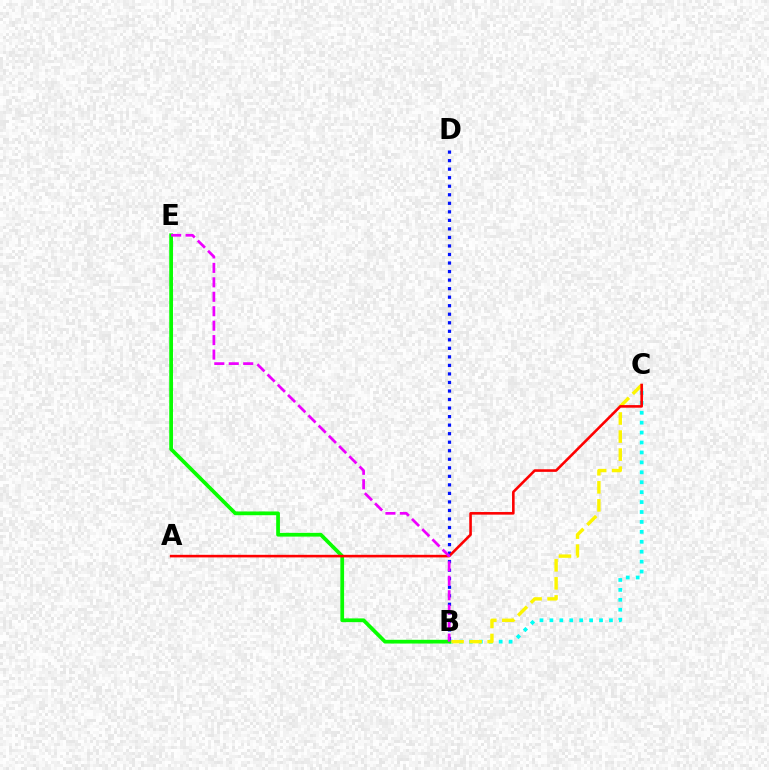{('B', 'C'): [{'color': '#00fff6', 'line_style': 'dotted', 'thickness': 2.7}, {'color': '#fcf500', 'line_style': 'dashed', 'thickness': 2.45}], ('B', 'E'): [{'color': '#08ff00', 'line_style': 'solid', 'thickness': 2.7}, {'color': '#ee00ff', 'line_style': 'dashed', 'thickness': 1.96}], ('B', 'D'): [{'color': '#0010ff', 'line_style': 'dotted', 'thickness': 2.32}], ('A', 'C'): [{'color': '#ff0000', 'line_style': 'solid', 'thickness': 1.87}]}